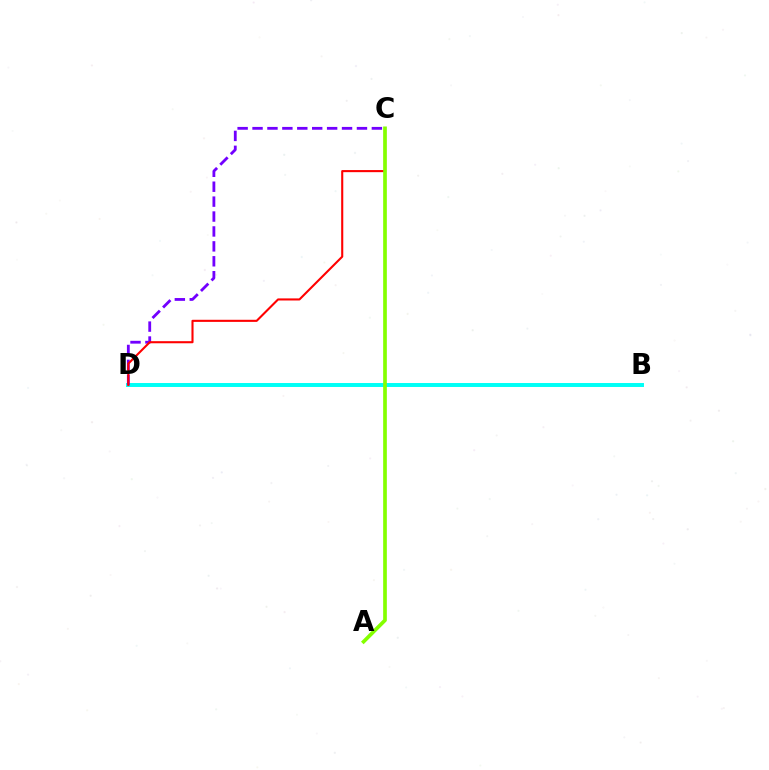{('B', 'D'): [{'color': '#00fff6', 'line_style': 'solid', 'thickness': 2.85}], ('C', 'D'): [{'color': '#7200ff', 'line_style': 'dashed', 'thickness': 2.03}, {'color': '#ff0000', 'line_style': 'solid', 'thickness': 1.51}], ('A', 'C'): [{'color': '#84ff00', 'line_style': 'solid', 'thickness': 2.65}]}